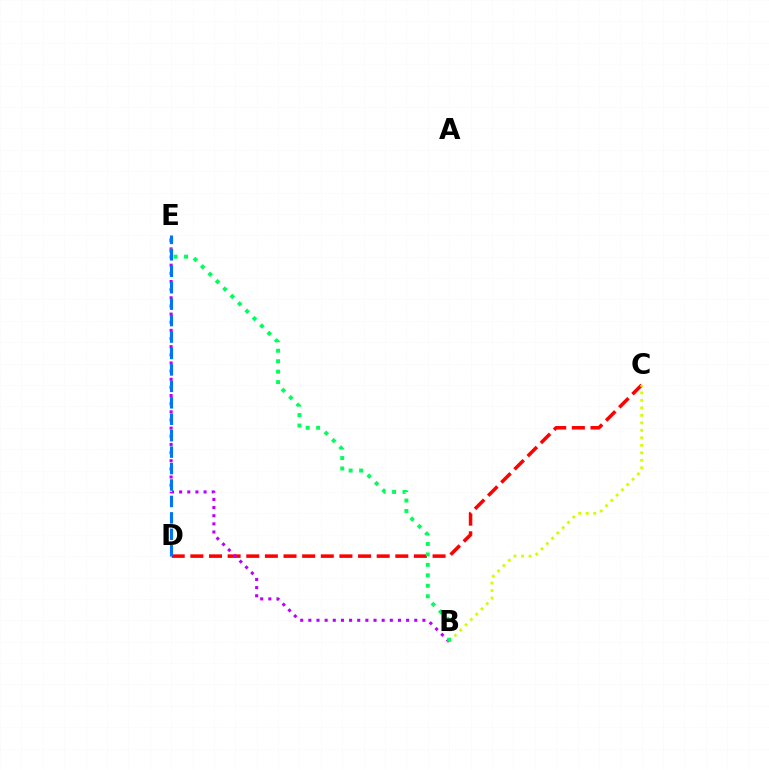{('C', 'D'): [{'color': '#ff0000', 'line_style': 'dashed', 'thickness': 2.53}], ('B', 'E'): [{'color': '#b900ff', 'line_style': 'dotted', 'thickness': 2.21}, {'color': '#00ff5c', 'line_style': 'dotted', 'thickness': 2.84}], ('B', 'C'): [{'color': '#d1ff00', 'line_style': 'dotted', 'thickness': 2.04}], ('D', 'E'): [{'color': '#0074ff', 'line_style': 'dashed', 'thickness': 2.23}]}